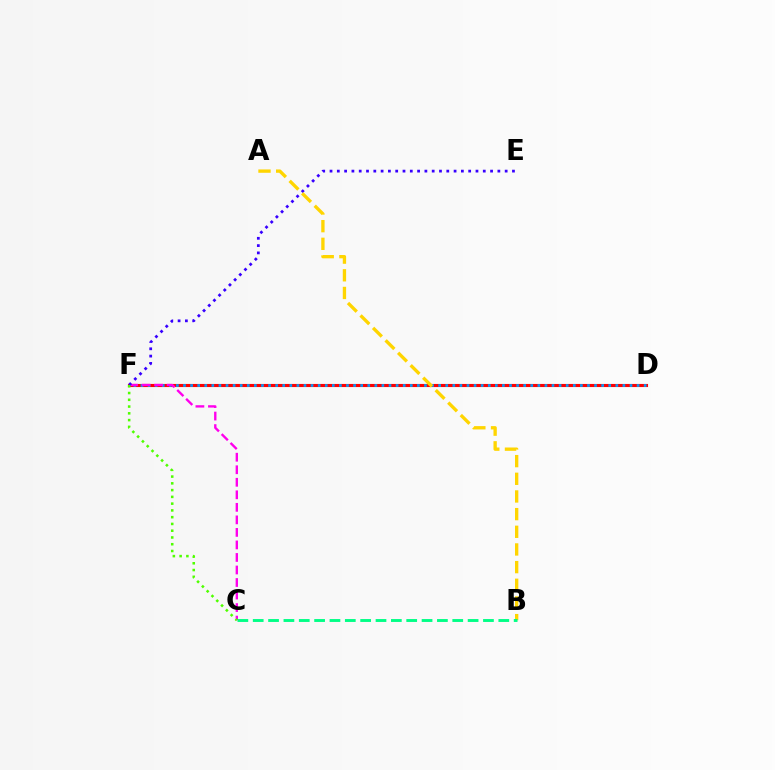{('D', 'F'): [{'color': '#ff0000', 'line_style': 'solid', 'thickness': 2.24}, {'color': '#009eff', 'line_style': 'dotted', 'thickness': 1.93}], ('C', 'F'): [{'color': '#ff00ed', 'line_style': 'dashed', 'thickness': 1.7}, {'color': '#4fff00', 'line_style': 'dotted', 'thickness': 1.84}], ('E', 'F'): [{'color': '#3700ff', 'line_style': 'dotted', 'thickness': 1.98}], ('A', 'B'): [{'color': '#ffd500', 'line_style': 'dashed', 'thickness': 2.4}], ('B', 'C'): [{'color': '#00ff86', 'line_style': 'dashed', 'thickness': 2.09}]}